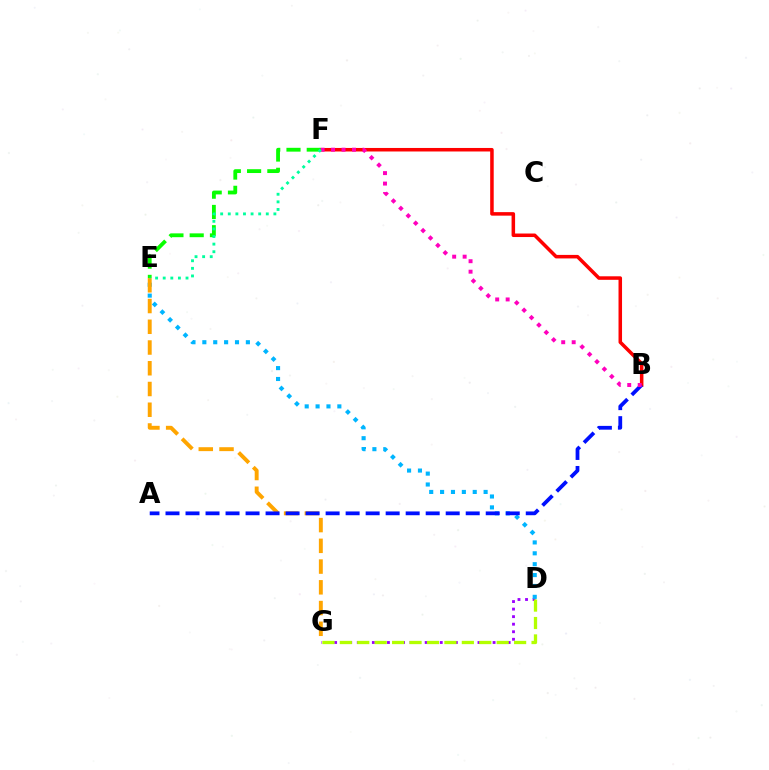{('B', 'F'): [{'color': '#ff0000', 'line_style': 'solid', 'thickness': 2.54}, {'color': '#ff00bd', 'line_style': 'dotted', 'thickness': 2.84}], ('D', 'G'): [{'color': '#9b00ff', 'line_style': 'dotted', 'thickness': 2.05}, {'color': '#b3ff00', 'line_style': 'dashed', 'thickness': 2.37}], ('E', 'F'): [{'color': '#08ff00', 'line_style': 'dashed', 'thickness': 2.75}, {'color': '#00ff9d', 'line_style': 'dotted', 'thickness': 2.07}], ('D', 'E'): [{'color': '#00b5ff', 'line_style': 'dotted', 'thickness': 2.96}], ('E', 'G'): [{'color': '#ffa500', 'line_style': 'dashed', 'thickness': 2.82}], ('A', 'B'): [{'color': '#0010ff', 'line_style': 'dashed', 'thickness': 2.72}]}